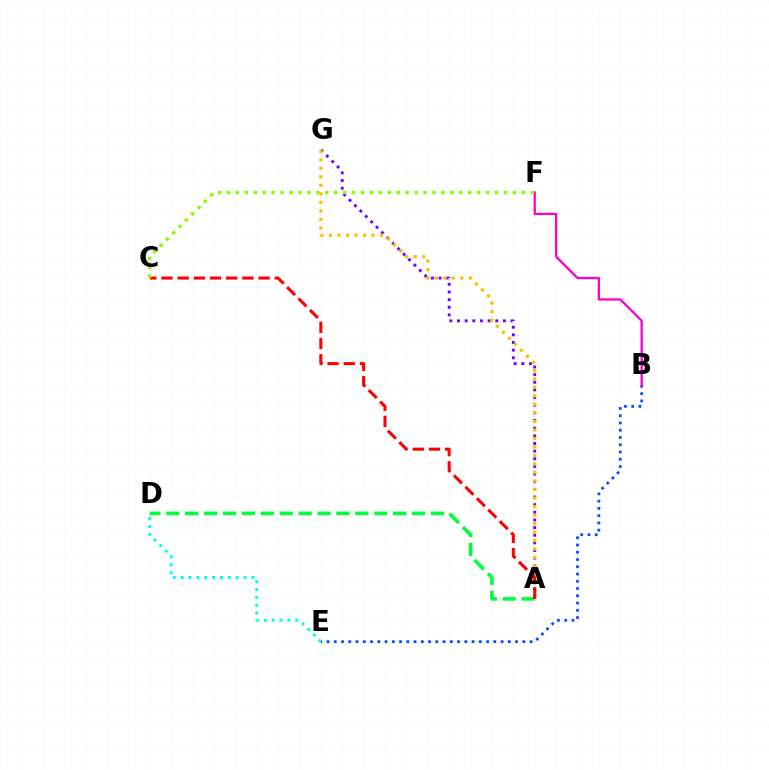{('B', 'E'): [{'color': '#004bff', 'line_style': 'dotted', 'thickness': 1.97}], ('A', 'G'): [{'color': '#7200ff', 'line_style': 'dotted', 'thickness': 2.08}, {'color': '#ffbd00', 'line_style': 'dotted', 'thickness': 2.31}], ('B', 'F'): [{'color': '#ff00cf', 'line_style': 'solid', 'thickness': 1.67}], ('D', 'E'): [{'color': '#00fff6', 'line_style': 'dotted', 'thickness': 2.14}], ('A', 'D'): [{'color': '#00ff39', 'line_style': 'dashed', 'thickness': 2.57}], ('A', 'C'): [{'color': '#ff0000', 'line_style': 'dashed', 'thickness': 2.2}], ('C', 'F'): [{'color': '#84ff00', 'line_style': 'dotted', 'thickness': 2.43}]}